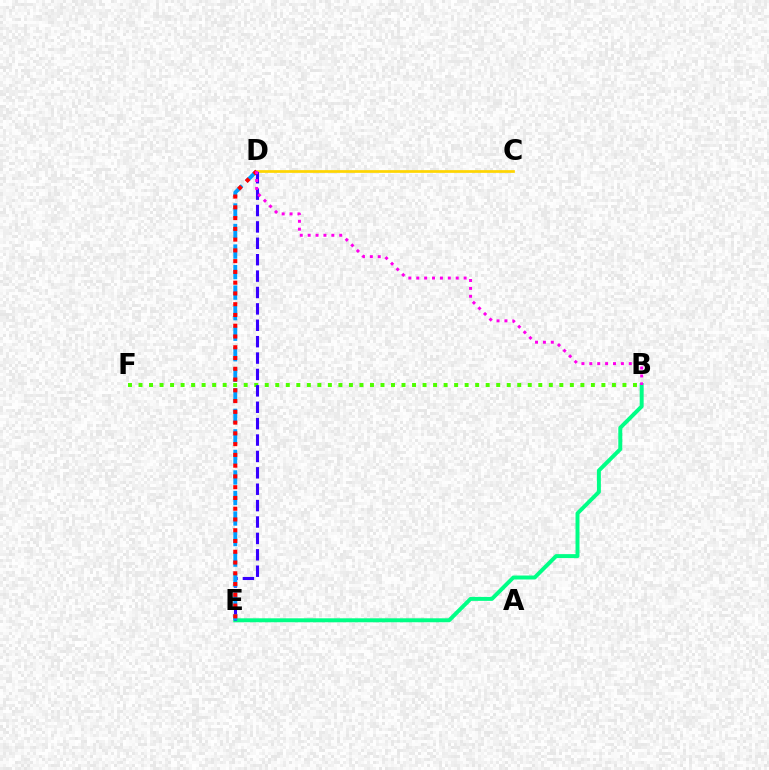{('B', 'E'): [{'color': '#00ff86', 'line_style': 'solid', 'thickness': 2.85}], ('B', 'F'): [{'color': '#4fff00', 'line_style': 'dotted', 'thickness': 2.86}], ('C', 'D'): [{'color': '#ffd500', 'line_style': 'solid', 'thickness': 1.96}], ('D', 'E'): [{'color': '#3700ff', 'line_style': 'dashed', 'thickness': 2.23}, {'color': '#009eff', 'line_style': 'dashed', 'thickness': 2.79}, {'color': '#ff0000', 'line_style': 'dotted', 'thickness': 2.92}], ('B', 'D'): [{'color': '#ff00ed', 'line_style': 'dotted', 'thickness': 2.14}]}